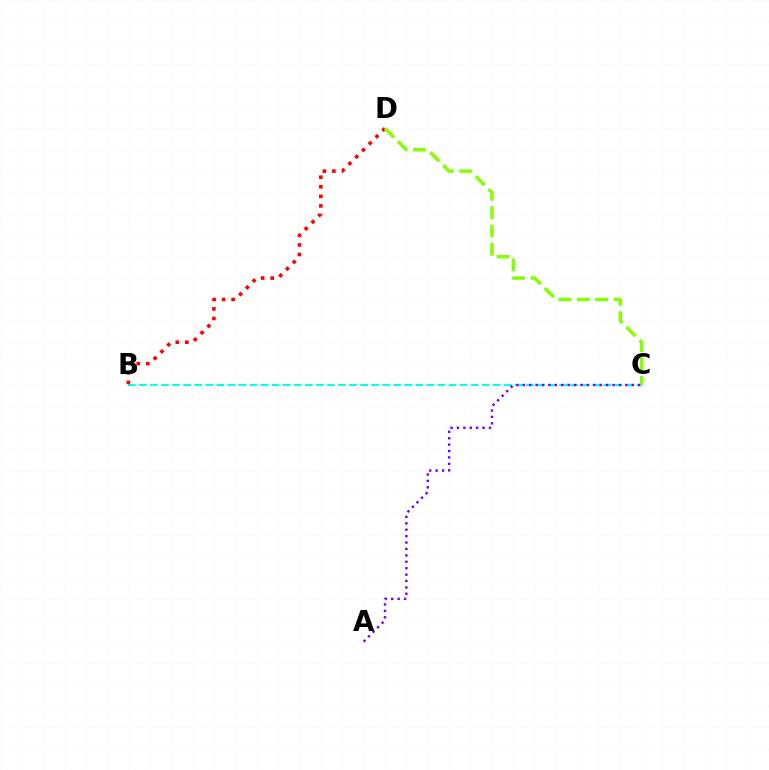{('B', 'C'): [{'color': '#00fff6', 'line_style': 'dashed', 'thickness': 1.5}], ('A', 'C'): [{'color': '#7200ff', 'line_style': 'dotted', 'thickness': 1.74}], ('B', 'D'): [{'color': '#ff0000', 'line_style': 'dotted', 'thickness': 2.6}], ('C', 'D'): [{'color': '#84ff00', 'line_style': 'dashed', 'thickness': 2.5}]}